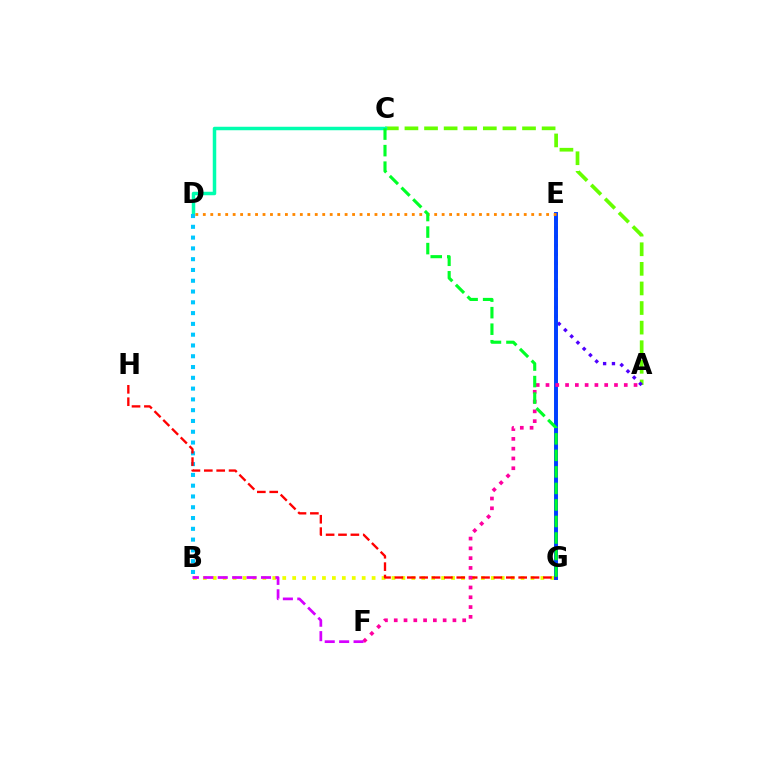{('A', 'C'): [{'color': '#66ff00', 'line_style': 'dashed', 'thickness': 2.66}], ('B', 'G'): [{'color': '#eeff00', 'line_style': 'dotted', 'thickness': 2.7}], ('A', 'E'): [{'color': '#4f00ff', 'line_style': 'dotted', 'thickness': 2.4}], ('C', 'D'): [{'color': '#00ffaf', 'line_style': 'solid', 'thickness': 2.51}], ('E', 'G'): [{'color': '#003fff', 'line_style': 'solid', 'thickness': 2.84}], ('B', 'D'): [{'color': '#00c7ff', 'line_style': 'dotted', 'thickness': 2.93}], ('G', 'H'): [{'color': '#ff0000', 'line_style': 'dashed', 'thickness': 1.68}], ('D', 'E'): [{'color': '#ff8800', 'line_style': 'dotted', 'thickness': 2.03}], ('A', 'F'): [{'color': '#ff00a0', 'line_style': 'dotted', 'thickness': 2.66}], ('B', 'F'): [{'color': '#d600ff', 'line_style': 'dashed', 'thickness': 1.96}], ('C', 'G'): [{'color': '#00ff27', 'line_style': 'dashed', 'thickness': 2.25}]}